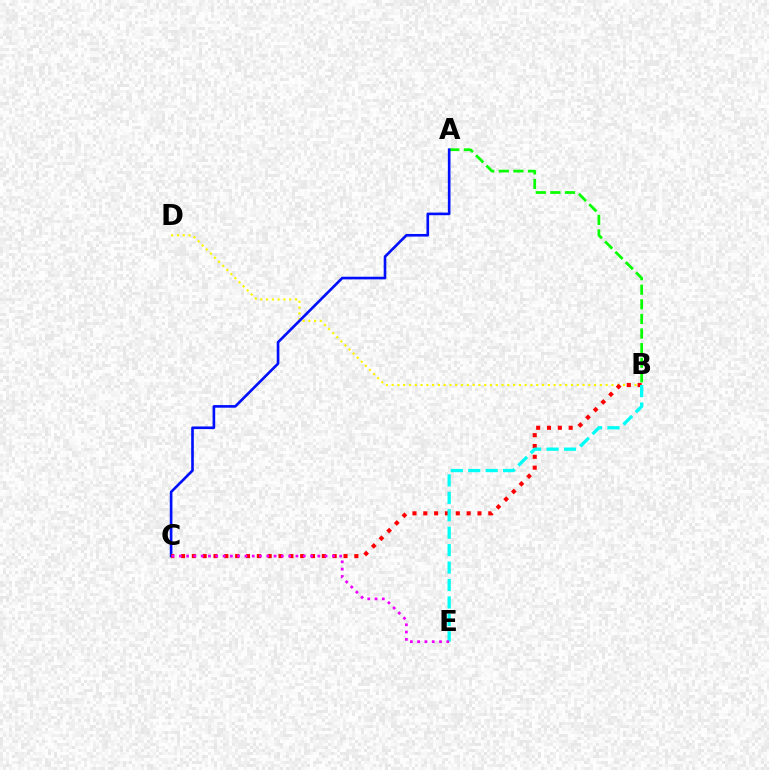{('A', 'B'): [{'color': '#08ff00', 'line_style': 'dashed', 'thickness': 1.98}], ('B', 'D'): [{'color': '#fcf500', 'line_style': 'dotted', 'thickness': 1.57}], ('A', 'C'): [{'color': '#0010ff', 'line_style': 'solid', 'thickness': 1.9}], ('B', 'C'): [{'color': '#ff0000', 'line_style': 'dotted', 'thickness': 2.94}], ('B', 'E'): [{'color': '#00fff6', 'line_style': 'dashed', 'thickness': 2.37}], ('C', 'E'): [{'color': '#ee00ff', 'line_style': 'dotted', 'thickness': 1.98}]}